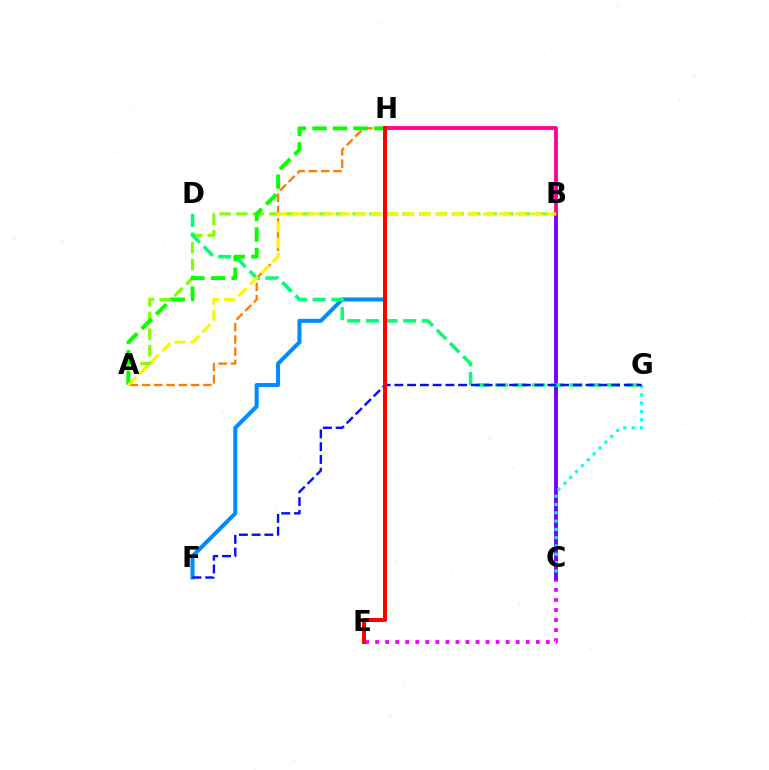{('C', 'E'): [{'color': '#ee00ff', 'line_style': 'dotted', 'thickness': 2.73}], ('B', 'C'): [{'color': '#7200ff', 'line_style': 'solid', 'thickness': 2.81}], ('A', 'B'): [{'color': '#84ff00', 'line_style': 'dashed', 'thickness': 2.26}, {'color': '#fcf500', 'line_style': 'dashed', 'thickness': 2.17}], ('F', 'H'): [{'color': '#008cff', 'line_style': 'solid', 'thickness': 2.9}], ('A', 'H'): [{'color': '#ff7c00', 'line_style': 'dashed', 'thickness': 1.66}, {'color': '#08ff00', 'line_style': 'dashed', 'thickness': 2.79}], ('B', 'H'): [{'color': '#ff0094', 'line_style': 'solid', 'thickness': 2.73}], ('C', 'G'): [{'color': '#00fff6', 'line_style': 'dotted', 'thickness': 2.25}], ('D', 'G'): [{'color': '#00ff74', 'line_style': 'dashed', 'thickness': 2.54}], ('F', 'G'): [{'color': '#0010ff', 'line_style': 'dashed', 'thickness': 1.73}], ('E', 'H'): [{'color': '#ff0000', 'line_style': 'solid', 'thickness': 2.85}]}